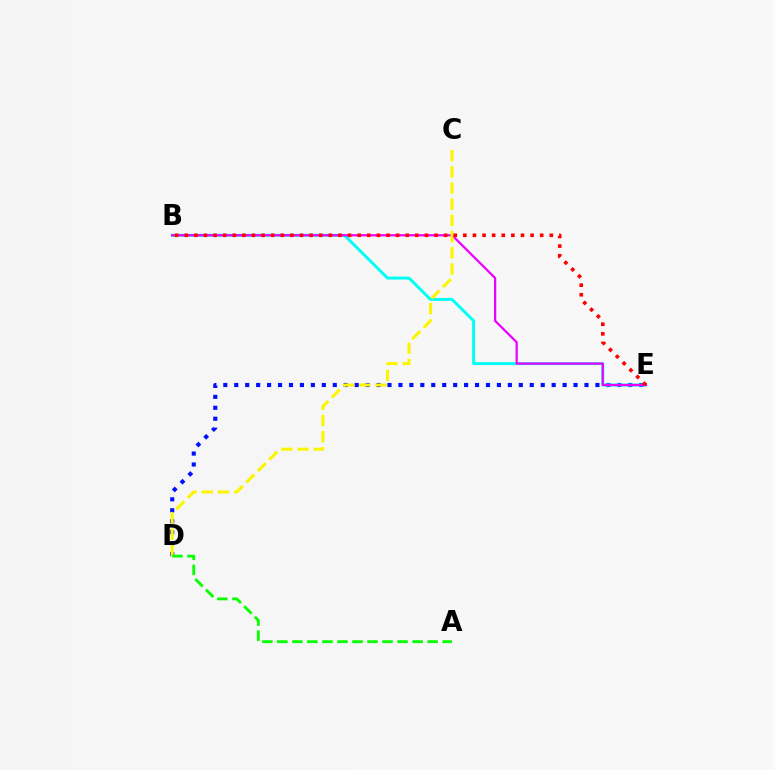{('D', 'E'): [{'color': '#0010ff', 'line_style': 'dotted', 'thickness': 2.97}], ('B', 'E'): [{'color': '#00fff6', 'line_style': 'solid', 'thickness': 2.11}, {'color': '#ee00ff', 'line_style': 'solid', 'thickness': 1.6}, {'color': '#ff0000', 'line_style': 'dotted', 'thickness': 2.61}], ('C', 'D'): [{'color': '#fcf500', 'line_style': 'dashed', 'thickness': 2.2}], ('A', 'D'): [{'color': '#08ff00', 'line_style': 'dashed', 'thickness': 2.04}]}